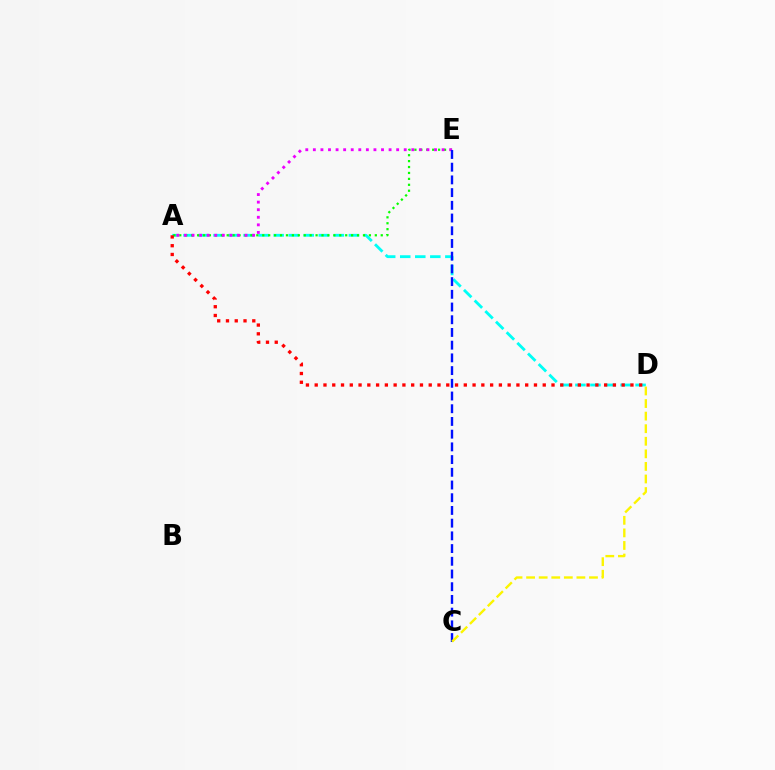{('A', 'D'): [{'color': '#00fff6', 'line_style': 'dashed', 'thickness': 2.04}, {'color': '#ff0000', 'line_style': 'dotted', 'thickness': 2.38}], ('A', 'E'): [{'color': '#08ff00', 'line_style': 'dotted', 'thickness': 1.61}, {'color': '#ee00ff', 'line_style': 'dotted', 'thickness': 2.06}], ('C', 'E'): [{'color': '#0010ff', 'line_style': 'dashed', 'thickness': 1.73}], ('C', 'D'): [{'color': '#fcf500', 'line_style': 'dashed', 'thickness': 1.71}]}